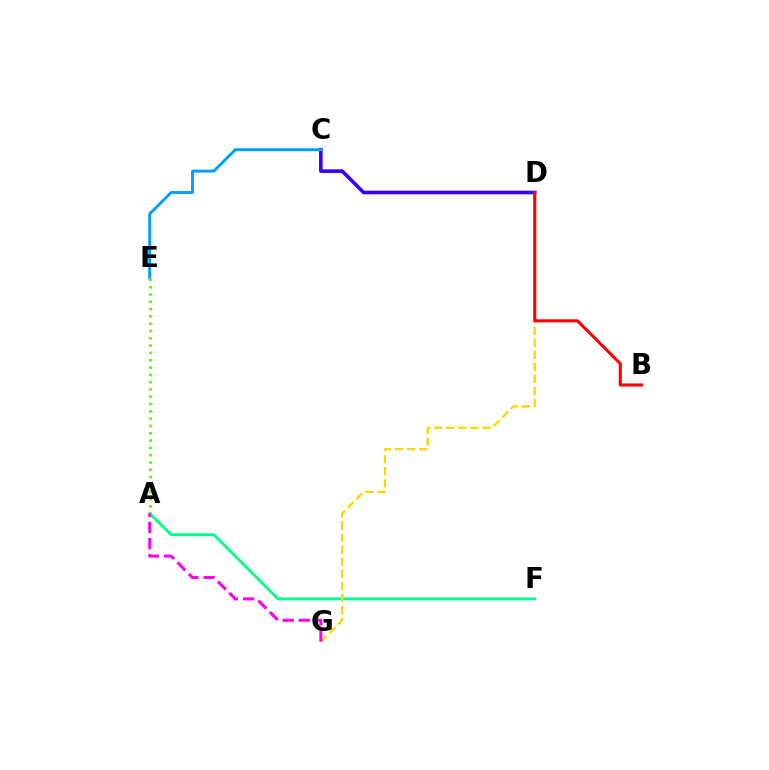{('C', 'D'): [{'color': '#3700ff', 'line_style': 'solid', 'thickness': 2.6}], ('A', 'F'): [{'color': '#00ff86', 'line_style': 'solid', 'thickness': 2.06}], ('D', 'G'): [{'color': '#ffd500', 'line_style': 'dashed', 'thickness': 1.64}], ('A', 'G'): [{'color': '#ff00ed', 'line_style': 'dashed', 'thickness': 2.19}], ('C', 'E'): [{'color': '#009eff', 'line_style': 'solid', 'thickness': 2.1}], ('B', 'D'): [{'color': '#ff0000', 'line_style': 'solid', 'thickness': 2.23}], ('A', 'E'): [{'color': '#4fff00', 'line_style': 'dotted', 'thickness': 1.99}]}